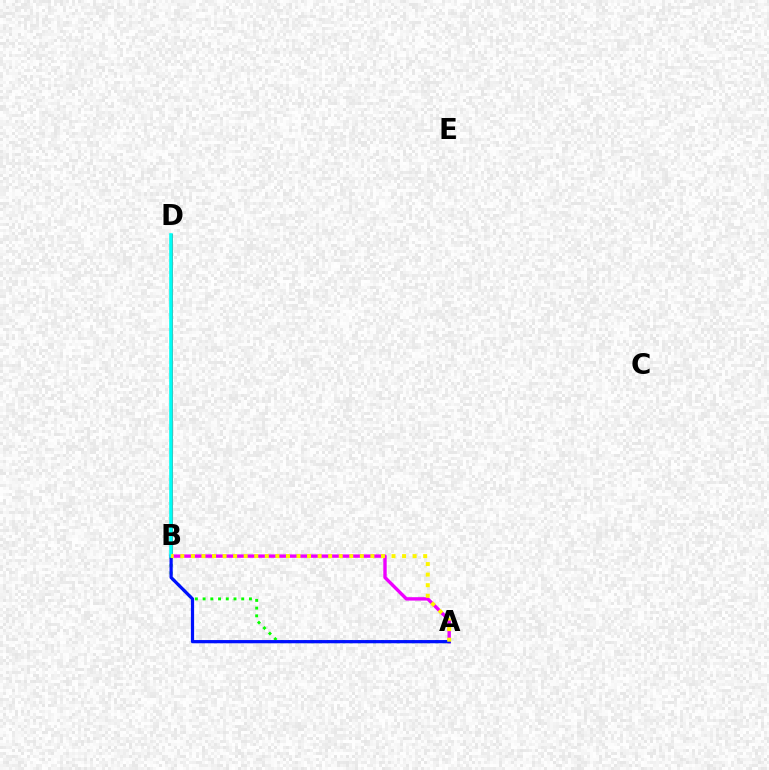{('A', 'B'): [{'color': '#08ff00', 'line_style': 'dotted', 'thickness': 2.1}, {'color': '#ee00ff', 'line_style': 'solid', 'thickness': 2.43}, {'color': '#0010ff', 'line_style': 'solid', 'thickness': 2.32}, {'color': '#fcf500', 'line_style': 'dotted', 'thickness': 2.87}], ('B', 'D'): [{'color': '#ff0000', 'line_style': 'solid', 'thickness': 2.14}, {'color': '#00fff6', 'line_style': 'solid', 'thickness': 2.58}]}